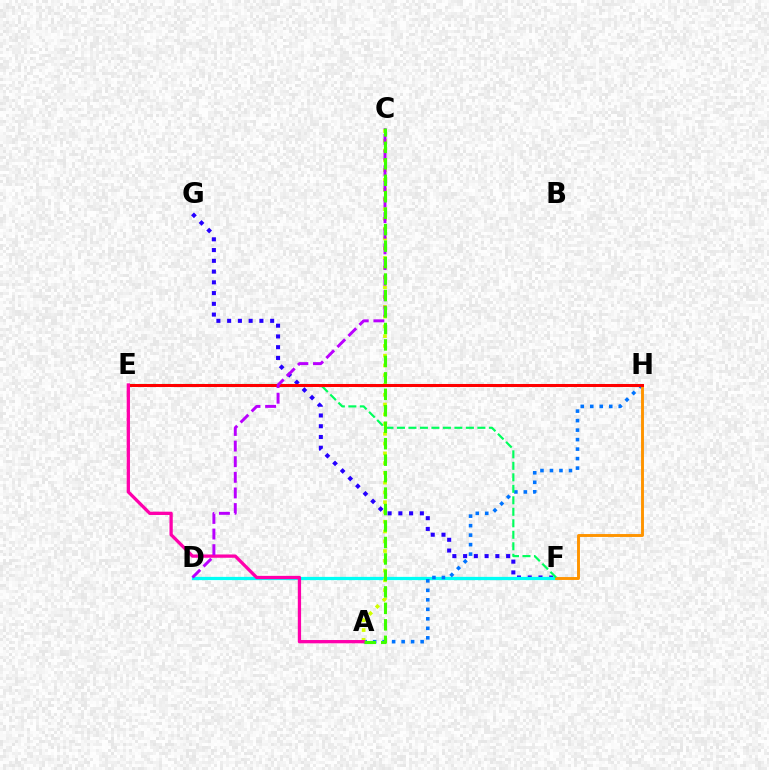{('F', 'G'): [{'color': '#2500ff', 'line_style': 'dotted', 'thickness': 2.92}], ('D', 'F'): [{'color': '#00fff6', 'line_style': 'solid', 'thickness': 2.33}], ('A', 'H'): [{'color': '#0074ff', 'line_style': 'dotted', 'thickness': 2.58}], ('F', 'H'): [{'color': '#ff9400', 'line_style': 'solid', 'thickness': 2.1}], ('E', 'F'): [{'color': '#00ff5c', 'line_style': 'dashed', 'thickness': 1.56}], ('A', 'C'): [{'color': '#d1ff00', 'line_style': 'dotted', 'thickness': 2.65}, {'color': '#3dff00', 'line_style': 'dashed', 'thickness': 2.24}], ('E', 'H'): [{'color': '#ff0000', 'line_style': 'solid', 'thickness': 2.18}], ('A', 'E'): [{'color': '#ff00ac', 'line_style': 'solid', 'thickness': 2.36}], ('C', 'D'): [{'color': '#b900ff', 'line_style': 'dashed', 'thickness': 2.12}]}